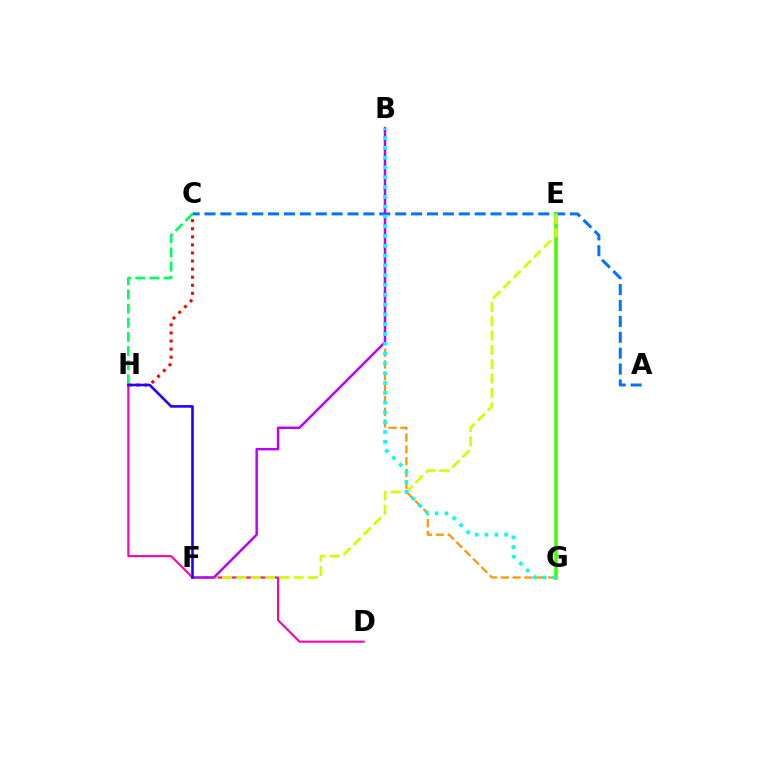{('A', 'C'): [{'color': '#0074ff', 'line_style': 'dashed', 'thickness': 2.16}], ('C', 'H'): [{'color': '#ff0000', 'line_style': 'dotted', 'thickness': 2.19}, {'color': '#00ff5c', 'line_style': 'dashed', 'thickness': 1.92}], ('B', 'G'): [{'color': '#ff9400', 'line_style': 'dashed', 'thickness': 1.6}, {'color': '#00fff6', 'line_style': 'dotted', 'thickness': 2.66}], ('D', 'H'): [{'color': '#ff00ac', 'line_style': 'solid', 'thickness': 1.52}], ('E', 'G'): [{'color': '#3dff00', 'line_style': 'solid', 'thickness': 2.56}], ('E', 'F'): [{'color': '#d1ff00', 'line_style': 'dashed', 'thickness': 1.95}], ('B', 'F'): [{'color': '#b900ff', 'line_style': 'solid', 'thickness': 1.76}], ('F', 'H'): [{'color': '#2500ff', 'line_style': 'solid', 'thickness': 1.88}]}